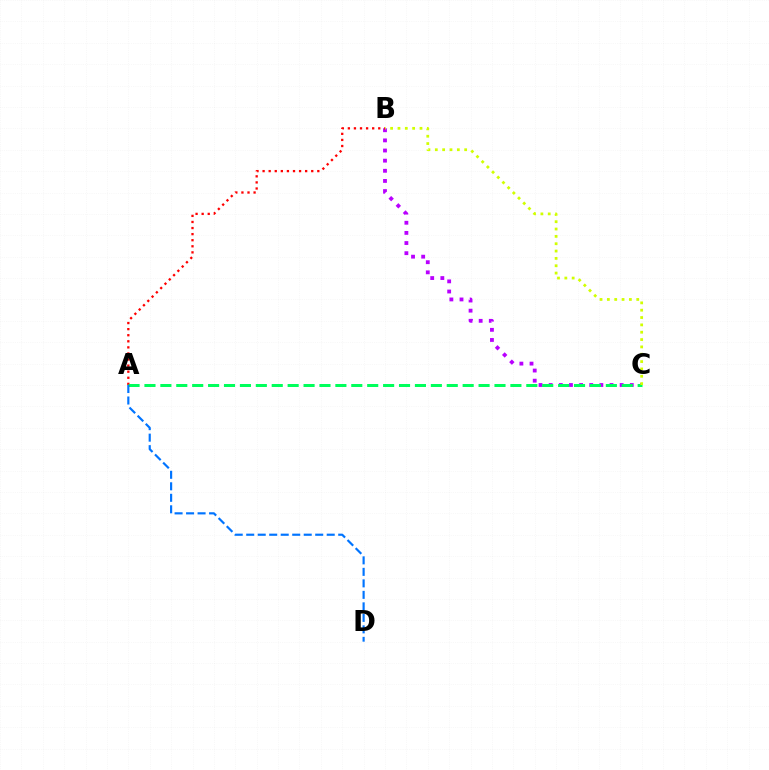{('B', 'C'): [{'color': '#b900ff', 'line_style': 'dotted', 'thickness': 2.75}, {'color': '#d1ff00', 'line_style': 'dotted', 'thickness': 1.99}], ('A', 'B'): [{'color': '#ff0000', 'line_style': 'dotted', 'thickness': 1.65}], ('A', 'C'): [{'color': '#00ff5c', 'line_style': 'dashed', 'thickness': 2.16}], ('A', 'D'): [{'color': '#0074ff', 'line_style': 'dashed', 'thickness': 1.56}]}